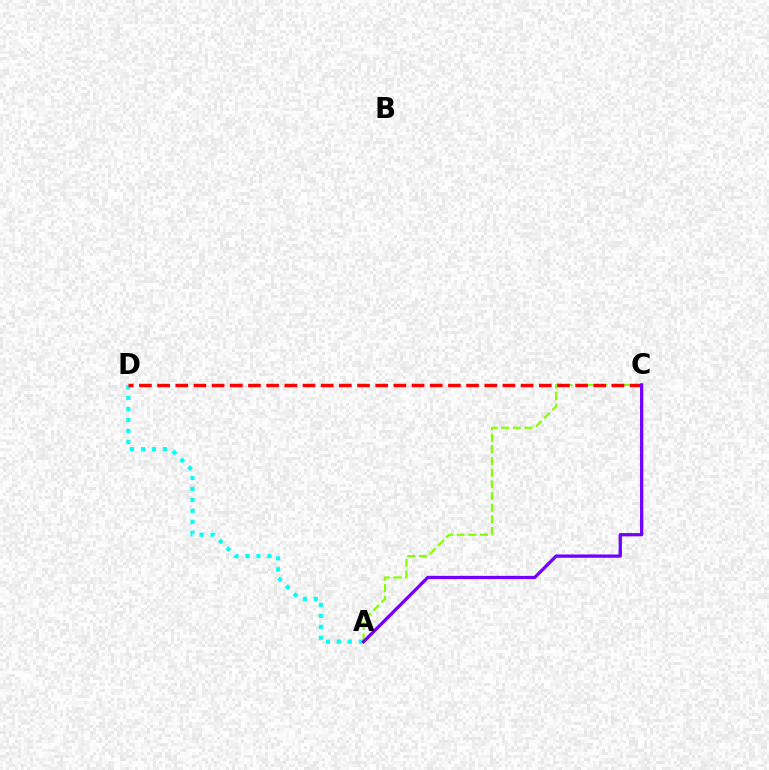{('A', 'D'): [{'color': '#00fff6', 'line_style': 'dotted', 'thickness': 2.98}], ('A', 'C'): [{'color': '#84ff00', 'line_style': 'dashed', 'thickness': 1.58}, {'color': '#7200ff', 'line_style': 'solid', 'thickness': 2.36}], ('C', 'D'): [{'color': '#ff0000', 'line_style': 'dashed', 'thickness': 2.47}]}